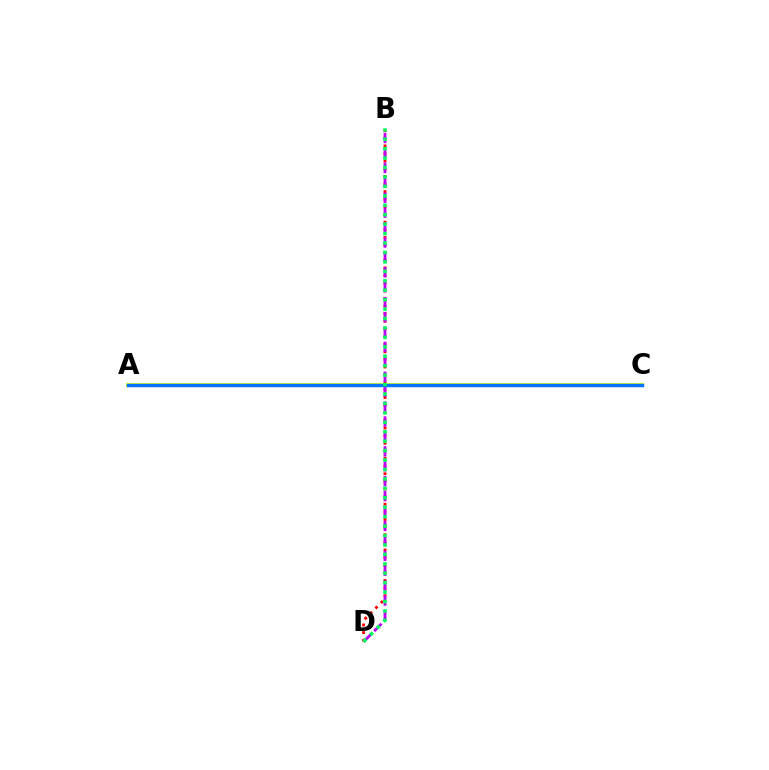{('B', 'D'): [{'color': '#ff0000', 'line_style': 'dotted', 'thickness': 2.07}, {'color': '#b900ff', 'line_style': 'dashed', 'thickness': 2.03}, {'color': '#00ff5c', 'line_style': 'dotted', 'thickness': 2.56}], ('A', 'C'): [{'color': '#d1ff00', 'line_style': 'solid', 'thickness': 2.73}, {'color': '#0074ff', 'line_style': 'solid', 'thickness': 2.47}]}